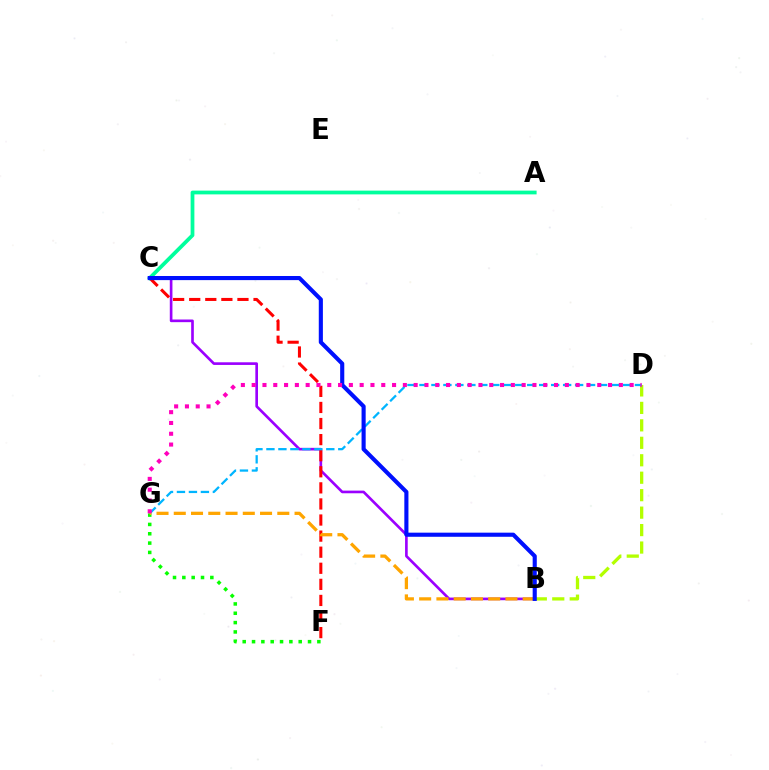{('B', 'D'): [{'color': '#b3ff00', 'line_style': 'dashed', 'thickness': 2.37}], ('B', 'C'): [{'color': '#9b00ff', 'line_style': 'solid', 'thickness': 1.91}, {'color': '#0010ff', 'line_style': 'solid', 'thickness': 2.96}], ('C', 'F'): [{'color': '#ff0000', 'line_style': 'dashed', 'thickness': 2.18}], ('D', 'G'): [{'color': '#00b5ff', 'line_style': 'dashed', 'thickness': 1.63}, {'color': '#ff00bd', 'line_style': 'dotted', 'thickness': 2.93}], ('F', 'G'): [{'color': '#08ff00', 'line_style': 'dotted', 'thickness': 2.54}], ('B', 'G'): [{'color': '#ffa500', 'line_style': 'dashed', 'thickness': 2.34}], ('A', 'C'): [{'color': '#00ff9d', 'line_style': 'solid', 'thickness': 2.71}]}